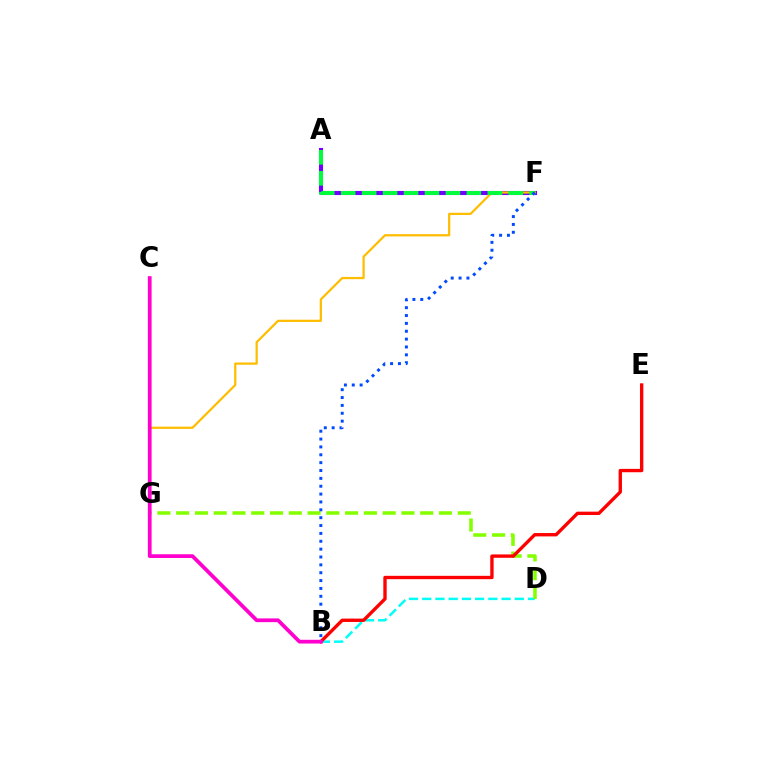{('B', 'D'): [{'color': '#00fff6', 'line_style': 'dashed', 'thickness': 1.8}], ('A', 'F'): [{'color': '#7200ff', 'line_style': 'solid', 'thickness': 2.95}, {'color': '#00ff39', 'line_style': 'dashed', 'thickness': 2.85}], ('D', 'G'): [{'color': '#84ff00', 'line_style': 'dashed', 'thickness': 2.55}], ('F', 'G'): [{'color': '#ffbd00', 'line_style': 'solid', 'thickness': 1.61}], ('B', 'E'): [{'color': '#ff0000', 'line_style': 'solid', 'thickness': 2.42}], ('B', 'C'): [{'color': '#ff00cf', 'line_style': 'solid', 'thickness': 2.7}], ('B', 'F'): [{'color': '#004bff', 'line_style': 'dotted', 'thickness': 2.14}]}